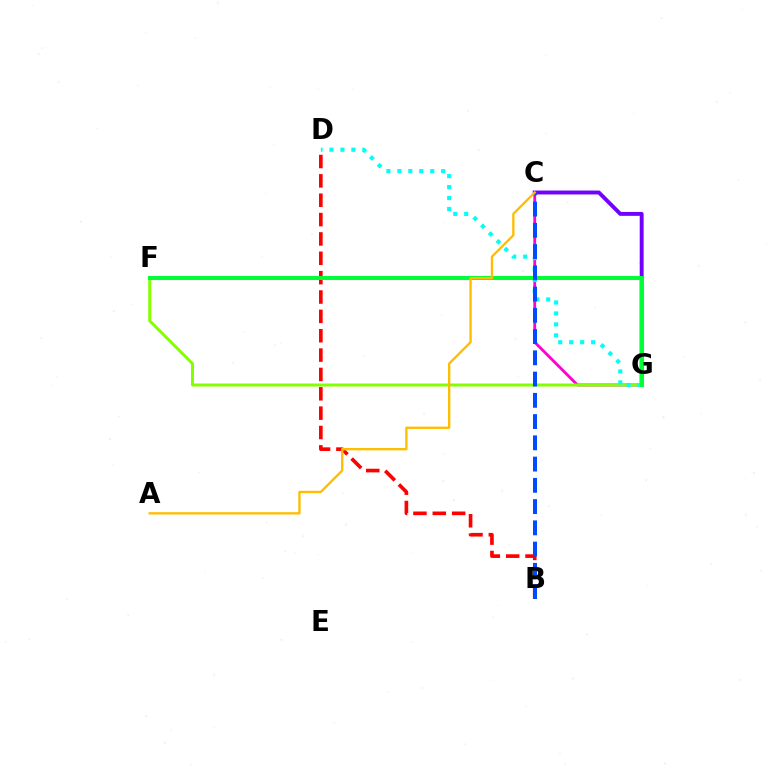{('C', 'G'): [{'color': '#ff00cf', 'line_style': 'solid', 'thickness': 2.02}, {'color': '#7200ff', 'line_style': 'solid', 'thickness': 2.82}], ('F', 'G'): [{'color': '#84ff00', 'line_style': 'solid', 'thickness': 2.15}, {'color': '#00ff39', 'line_style': 'solid', 'thickness': 2.9}], ('B', 'D'): [{'color': '#ff0000', 'line_style': 'dashed', 'thickness': 2.63}], ('D', 'G'): [{'color': '#00fff6', 'line_style': 'dotted', 'thickness': 2.98}], ('B', 'C'): [{'color': '#004bff', 'line_style': 'dashed', 'thickness': 2.89}], ('A', 'C'): [{'color': '#ffbd00', 'line_style': 'solid', 'thickness': 1.68}]}